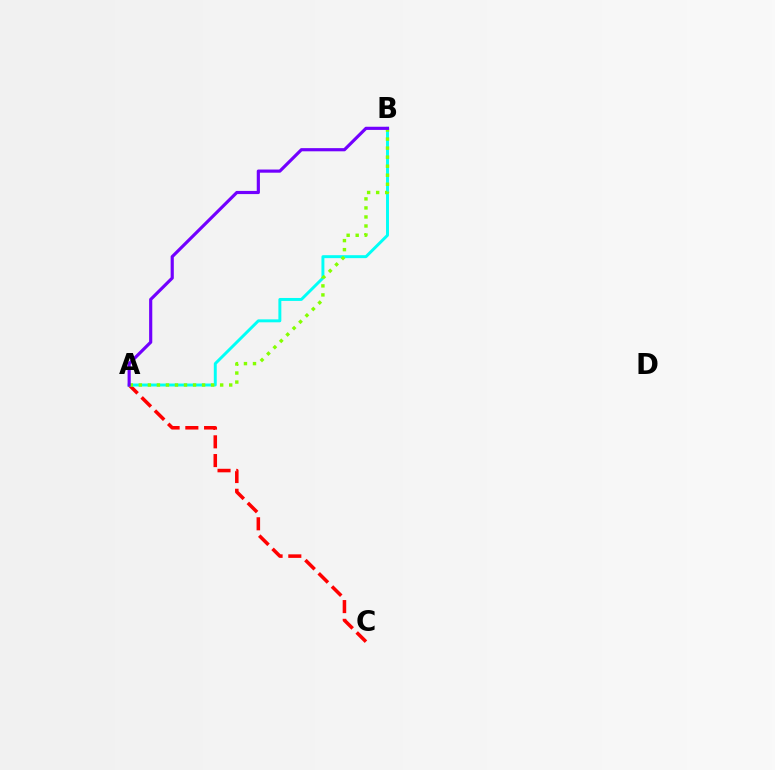{('A', 'C'): [{'color': '#ff0000', 'line_style': 'dashed', 'thickness': 2.55}], ('A', 'B'): [{'color': '#00fff6', 'line_style': 'solid', 'thickness': 2.12}, {'color': '#84ff00', 'line_style': 'dotted', 'thickness': 2.46}, {'color': '#7200ff', 'line_style': 'solid', 'thickness': 2.28}]}